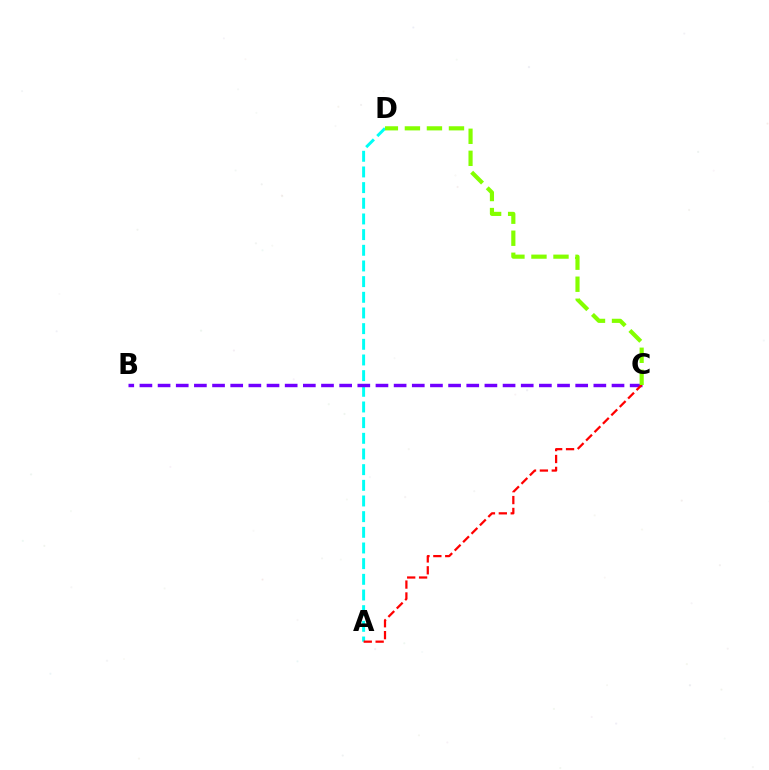{('A', 'D'): [{'color': '#00fff6', 'line_style': 'dashed', 'thickness': 2.13}], ('B', 'C'): [{'color': '#7200ff', 'line_style': 'dashed', 'thickness': 2.47}], ('A', 'C'): [{'color': '#ff0000', 'line_style': 'dashed', 'thickness': 1.61}], ('C', 'D'): [{'color': '#84ff00', 'line_style': 'dashed', 'thickness': 2.99}]}